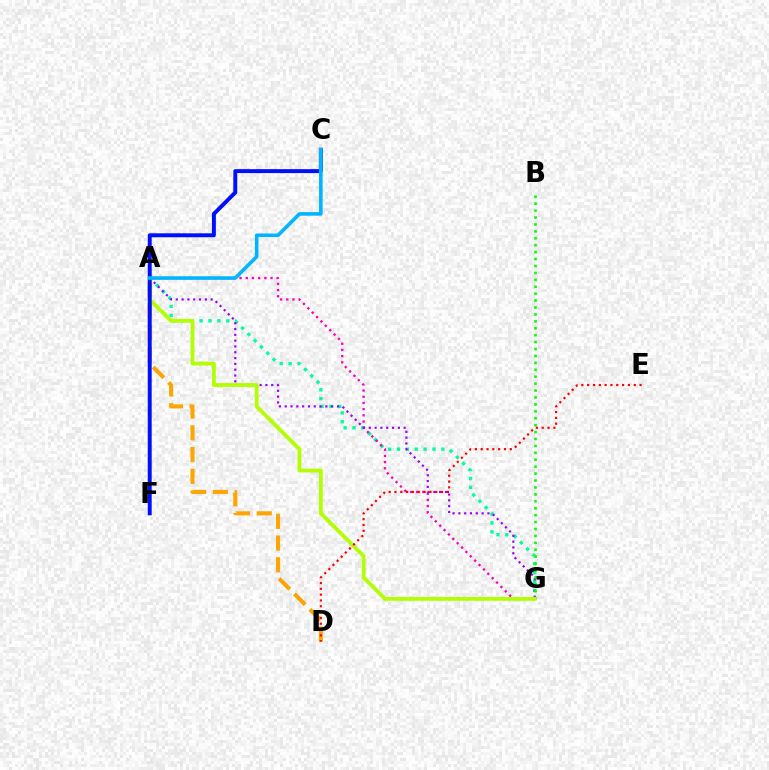{('A', 'G'): [{'color': '#00ff9d', 'line_style': 'dotted', 'thickness': 2.41}, {'color': '#ff00bd', 'line_style': 'dotted', 'thickness': 1.68}, {'color': '#9b00ff', 'line_style': 'dotted', 'thickness': 1.58}, {'color': '#b3ff00', 'line_style': 'solid', 'thickness': 2.74}], ('A', 'D'): [{'color': '#ffa500', 'line_style': 'dashed', 'thickness': 2.95}], ('B', 'G'): [{'color': '#08ff00', 'line_style': 'dotted', 'thickness': 1.88}], ('C', 'F'): [{'color': '#0010ff', 'line_style': 'solid', 'thickness': 2.84}], ('D', 'E'): [{'color': '#ff0000', 'line_style': 'dotted', 'thickness': 1.58}], ('A', 'C'): [{'color': '#00b5ff', 'line_style': 'solid', 'thickness': 2.59}]}